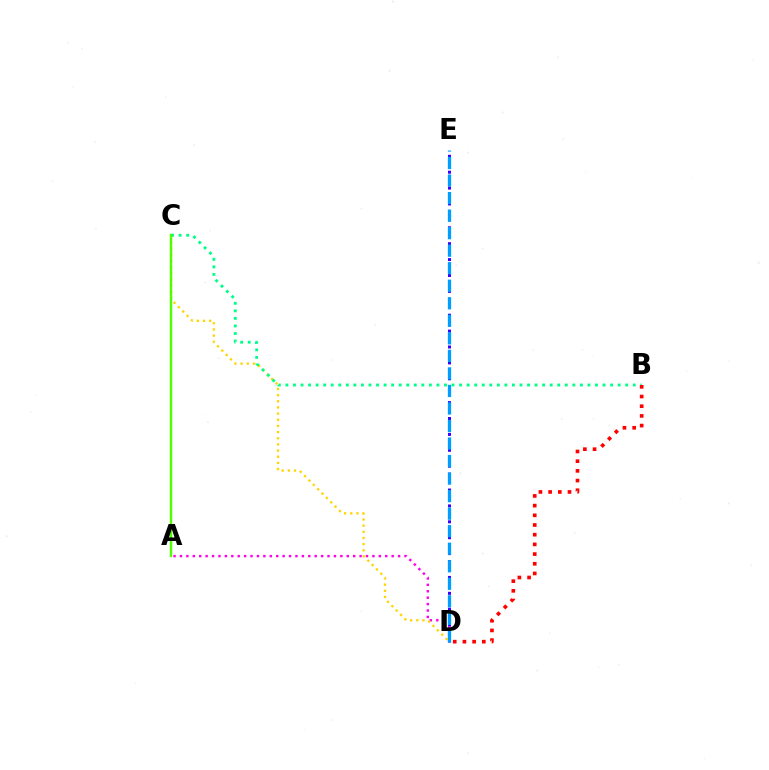{('D', 'E'): [{'color': '#3700ff', 'line_style': 'dotted', 'thickness': 2.16}, {'color': '#009eff', 'line_style': 'dashed', 'thickness': 2.38}], ('A', 'D'): [{'color': '#ff00ed', 'line_style': 'dotted', 'thickness': 1.74}], ('C', 'D'): [{'color': '#ffd500', 'line_style': 'dotted', 'thickness': 1.67}], ('B', 'C'): [{'color': '#00ff86', 'line_style': 'dotted', 'thickness': 2.05}], ('A', 'C'): [{'color': '#4fff00', 'line_style': 'solid', 'thickness': 1.74}], ('B', 'D'): [{'color': '#ff0000', 'line_style': 'dotted', 'thickness': 2.63}]}